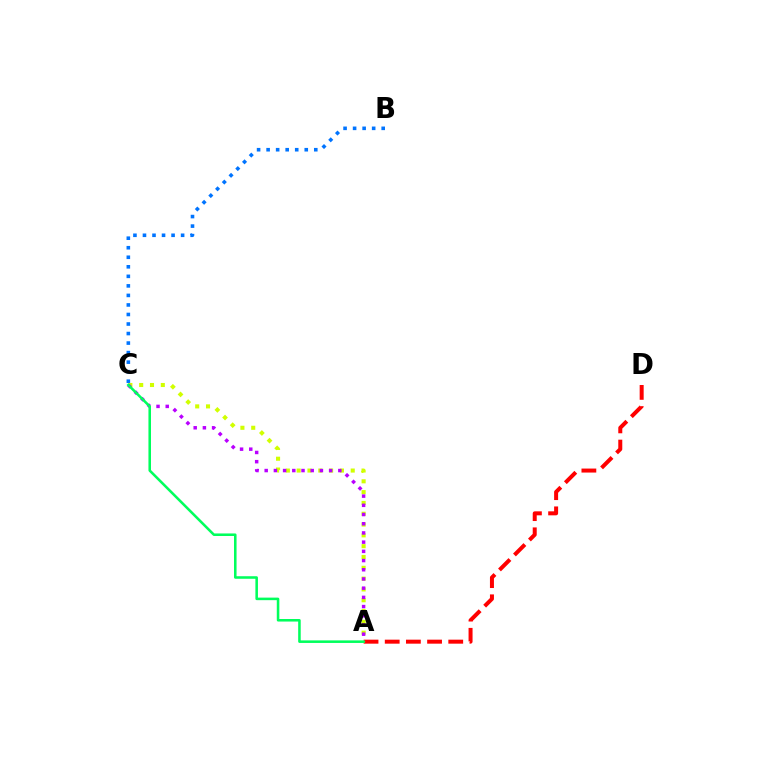{('A', 'D'): [{'color': '#ff0000', 'line_style': 'dashed', 'thickness': 2.88}], ('A', 'C'): [{'color': '#d1ff00', 'line_style': 'dotted', 'thickness': 2.94}, {'color': '#b900ff', 'line_style': 'dotted', 'thickness': 2.5}, {'color': '#00ff5c', 'line_style': 'solid', 'thickness': 1.84}], ('B', 'C'): [{'color': '#0074ff', 'line_style': 'dotted', 'thickness': 2.59}]}